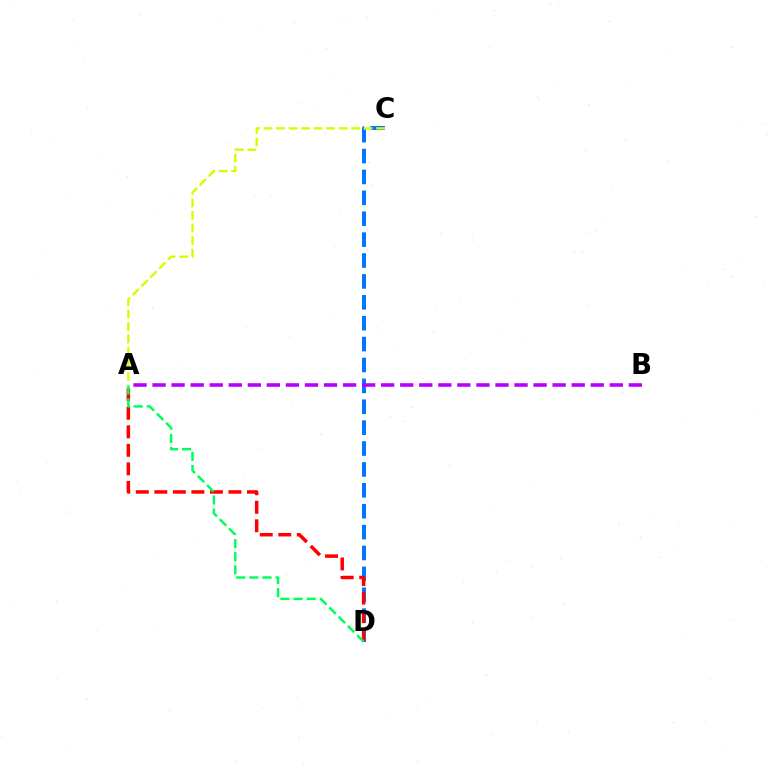{('C', 'D'): [{'color': '#0074ff', 'line_style': 'dashed', 'thickness': 2.84}], ('A', 'C'): [{'color': '#d1ff00', 'line_style': 'dashed', 'thickness': 1.7}], ('A', 'B'): [{'color': '#b900ff', 'line_style': 'dashed', 'thickness': 2.59}], ('A', 'D'): [{'color': '#ff0000', 'line_style': 'dashed', 'thickness': 2.52}, {'color': '#00ff5c', 'line_style': 'dashed', 'thickness': 1.78}]}